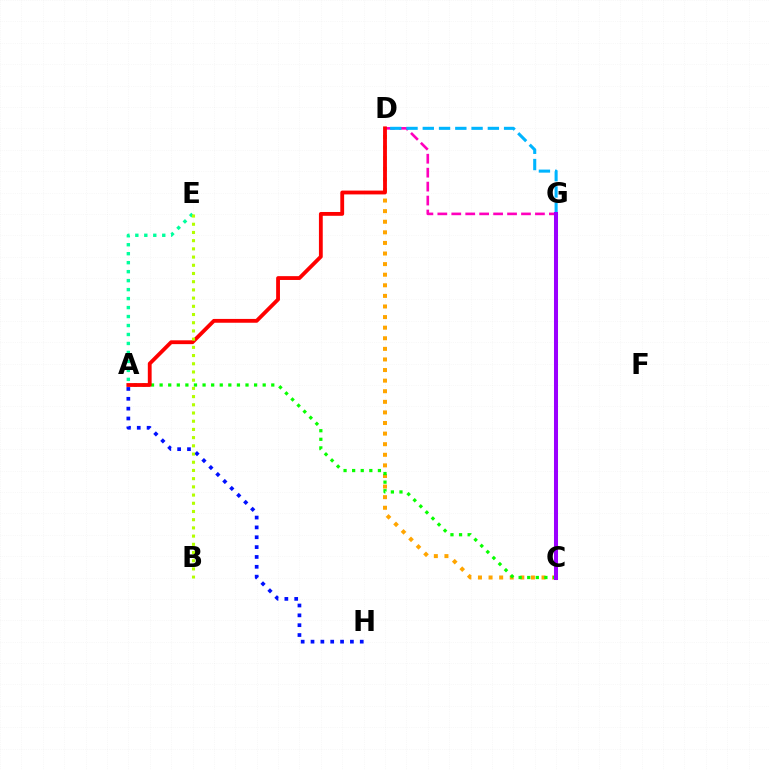{('C', 'D'): [{'color': '#ffa500', 'line_style': 'dotted', 'thickness': 2.88}], ('A', 'E'): [{'color': '#00ff9d', 'line_style': 'dotted', 'thickness': 2.44}], ('D', 'G'): [{'color': '#ff00bd', 'line_style': 'dashed', 'thickness': 1.89}, {'color': '#00b5ff', 'line_style': 'dashed', 'thickness': 2.21}], ('A', 'C'): [{'color': '#08ff00', 'line_style': 'dotted', 'thickness': 2.33}], ('C', 'G'): [{'color': '#9b00ff', 'line_style': 'solid', 'thickness': 2.9}], ('A', 'D'): [{'color': '#ff0000', 'line_style': 'solid', 'thickness': 2.75}], ('A', 'H'): [{'color': '#0010ff', 'line_style': 'dotted', 'thickness': 2.68}], ('B', 'E'): [{'color': '#b3ff00', 'line_style': 'dotted', 'thickness': 2.23}]}